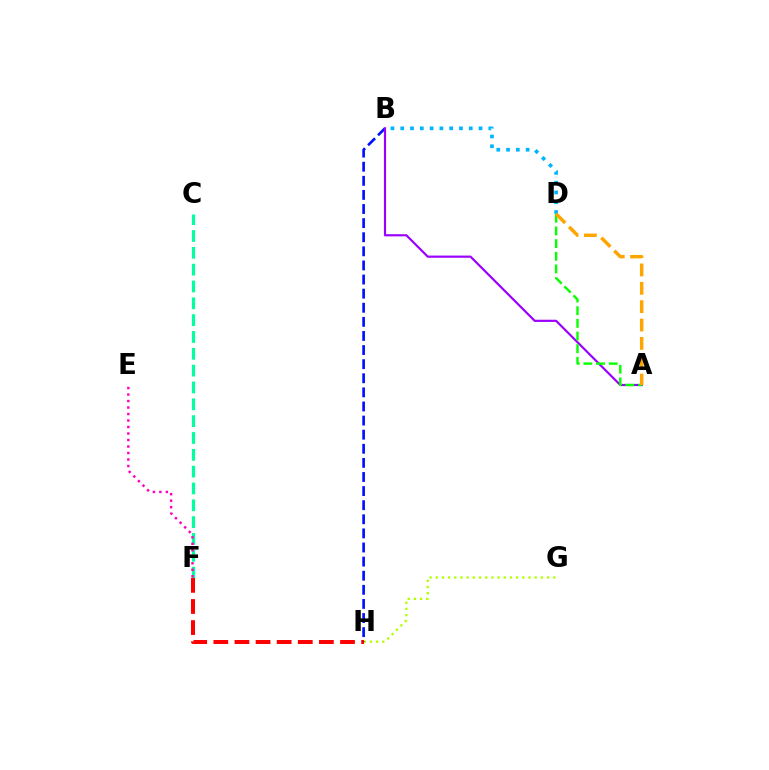{('G', 'H'): [{'color': '#b3ff00', 'line_style': 'dotted', 'thickness': 1.68}], ('C', 'F'): [{'color': '#00ff9d', 'line_style': 'dashed', 'thickness': 2.29}], ('E', 'F'): [{'color': '#ff00bd', 'line_style': 'dotted', 'thickness': 1.76}], ('F', 'H'): [{'color': '#ff0000', 'line_style': 'dashed', 'thickness': 2.87}], ('B', 'H'): [{'color': '#0010ff', 'line_style': 'dashed', 'thickness': 1.92}], ('B', 'D'): [{'color': '#00b5ff', 'line_style': 'dotted', 'thickness': 2.66}], ('A', 'B'): [{'color': '#9b00ff', 'line_style': 'solid', 'thickness': 1.57}], ('A', 'D'): [{'color': '#08ff00', 'line_style': 'dashed', 'thickness': 1.72}, {'color': '#ffa500', 'line_style': 'dashed', 'thickness': 2.49}]}